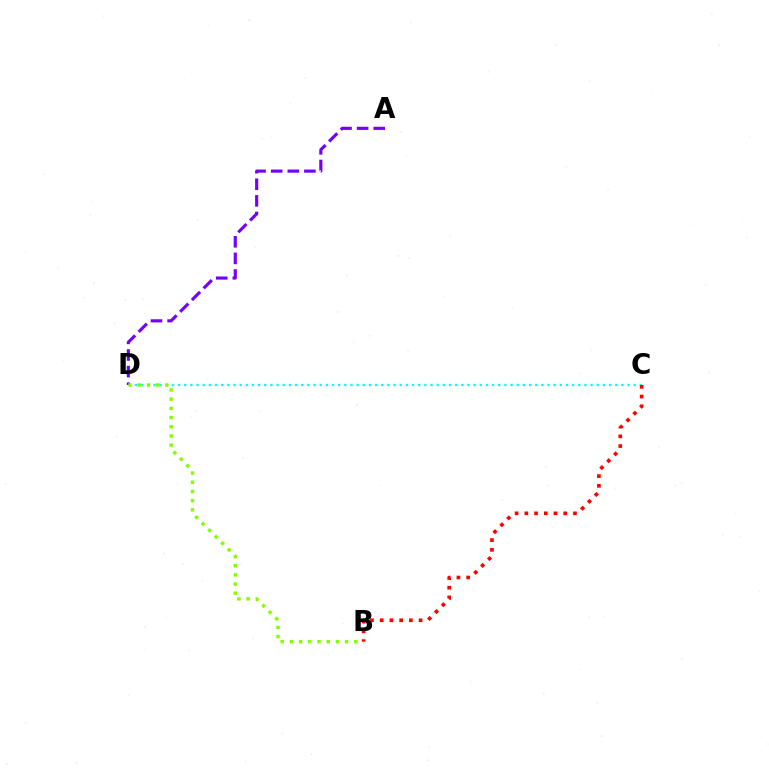{('C', 'D'): [{'color': '#00fff6', 'line_style': 'dotted', 'thickness': 1.67}], ('A', 'D'): [{'color': '#7200ff', 'line_style': 'dashed', 'thickness': 2.25}], ('B', 'D'): [{'color': '#84ff00', 'line_style': 'dotted', 'thickness': 2.5}], ('B', 'C'): [{'color': '#ff0000', 'line_style': 'dotted', 'thickness': 2.64}]}